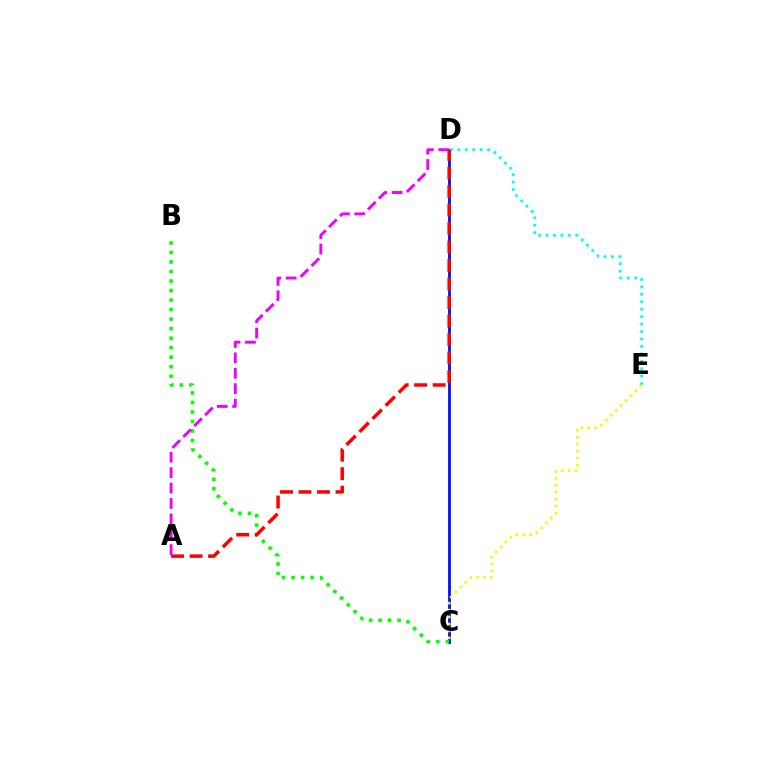{('C', 'D'): [{'color': '#0010ff', 'line_style': 'solid', 'thickness': 2.02}], ('D', 'E'): [{'color': '#00fff6', 'line_style': 'dotted', 'thickness': 2.02}], ('B', 'C'): [{'color': '#08ff00', 'line_style': 'dotted', 'thickness': 2.59}], ('C', 'E'): [{'color': '#fcf500', 'line_style': 'dotted', 'thickness': 1.88}], ('A', 'D'): [{'color': '#ff0000', 'line_style': 'dashed', 'thickness': 2.51}, {'color': '#ee00ff', 'line_style': 'dashed', 'thickness': 2.09}]}